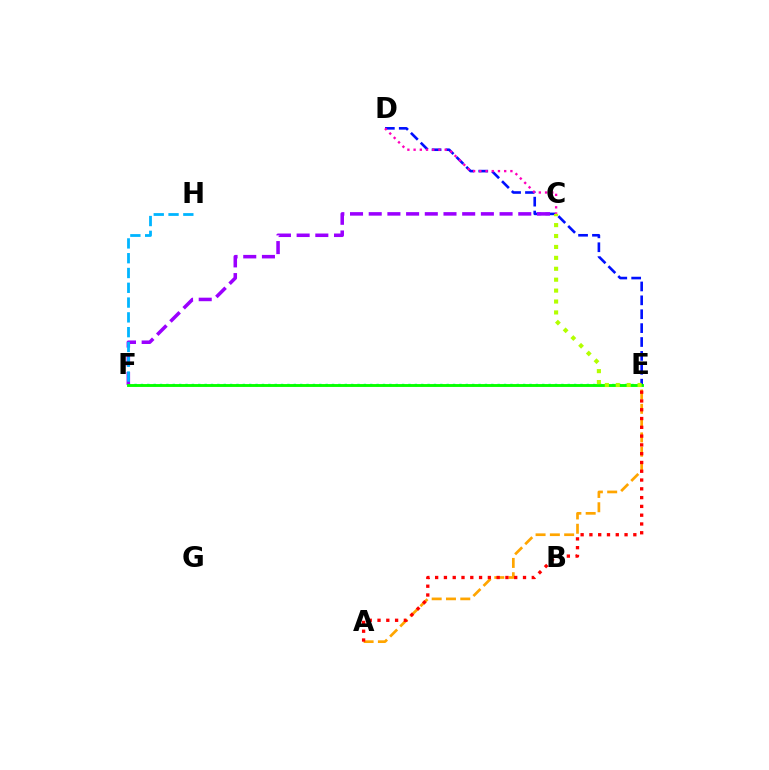{('E', 'F'): [{'color': '#00ff9d', 'line_style': 'dotted', 'thickness': 1.73}, {'color': '#08ff00', 'line_style': 'solid', 'thickness': 2.08}], ('A', 'E'): [{'color': '#ffa500', 'line_style': 'dashed', 'thickness': 1.94}, {'color': '#ff0000', 'line_style': 'dotted', 'thickness': 2.39}], ('D', 'E'): [{'color': '#0010ff', 'line_style': 'dashed', 'thickness': 1.89}], ('C', 'F'): [{'color': '#9b00ff', 'line_style': 'dashed', 'thickness': 2.54}], ('F', 'H'): [{'color': '#00b5ff', 'line_style': 'dashed', 'thickness': 2.01}], ('C', 'D'): [{'color': '#ff00bd', 'line_style': 'dotted', 'thickness': 1.69}], ('C', 'E'): [{'color': '#b3ff00', 'line_style': 'dotted', 'thickness': 2.97}]}